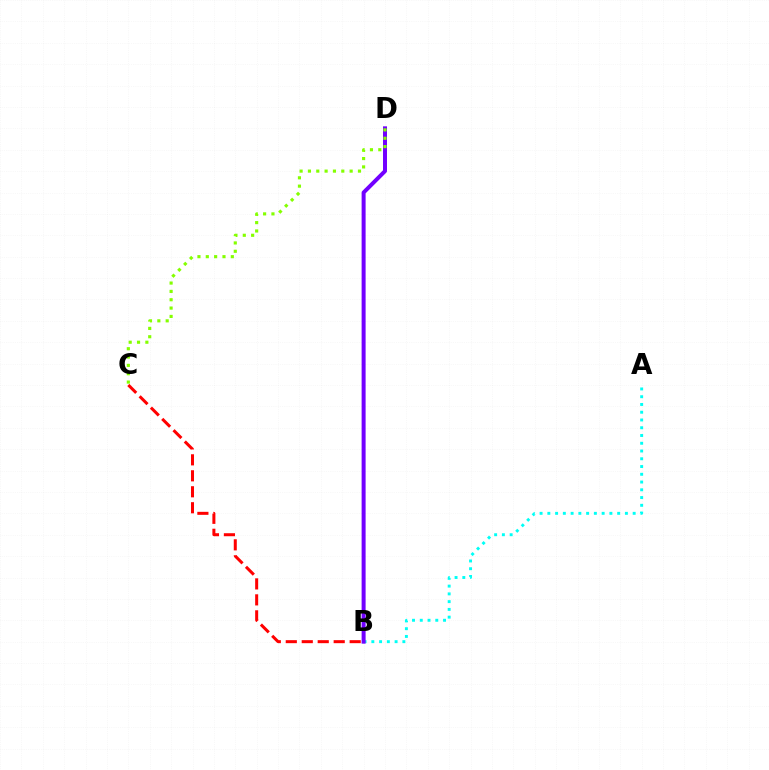{('B', 'C'): [{'color': '#ff0000', 'line_style': 'dashed', 'thickness': 2.17}], ('A', 'B'): [{'color': '#00fff6', 'line_style': 'dotted', 'thickness': 2.11}], ('B', 'D'): [{'color': '#7200ff', 'line_style': 'solid', 'thickness': 2.87}], ('C', 'D'): [{'color': '#84ff00', 'line_style': 'dotted', 'thickness': 2.27}]}